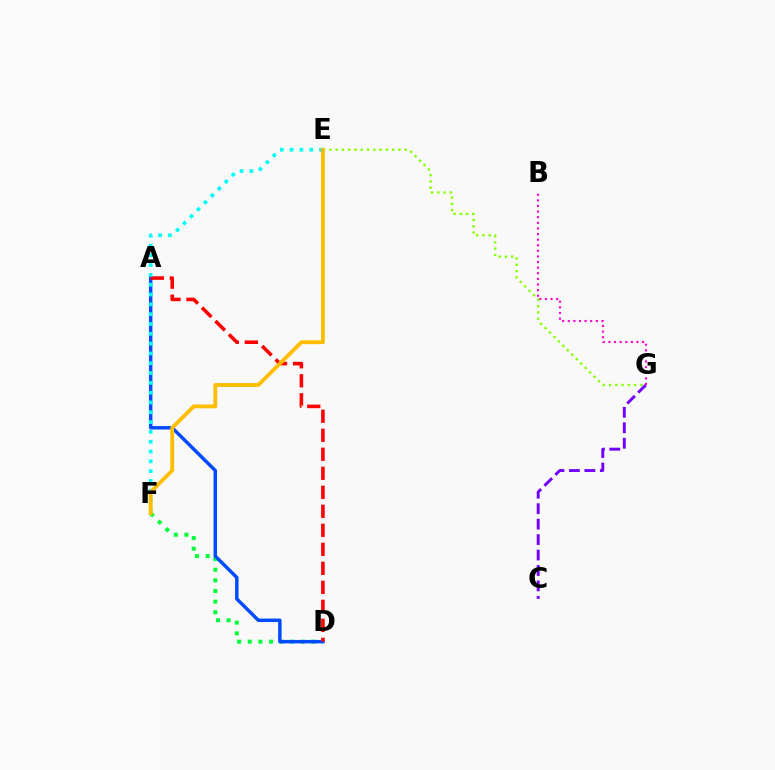{('B', 'G'): [{'color': '#ff00cf', 'line_style': 'dotted', 'thickness': 1.52}], ('E', 'G'): [{'color': '#84ff00', 'line_style': 'dotted', 'thickness': 1.71}], ('D', 'F'): [{'color': '#00ff39', 'line_style': 'dotted', 'thickness': 2.89}], ('C', 'G'): [{'color': '#7200ff', 'line_style': 'dashed', 'thickness': 2.1}], ('A', 'D'): [{'color': '#004bff', 'line_style': 'solid', 'thickness': 2.48}, {'color': '#ff0000', 'line_style': 'dashed', 'thickness': 2.58}], ('E', 'F'): [{'color': '#00fff6', 'line_style': 'dotted', 'thickness': 2.67}, {'color': '#ffbd00', 'line_style': 'solid', 'thickness': 2.75}]}